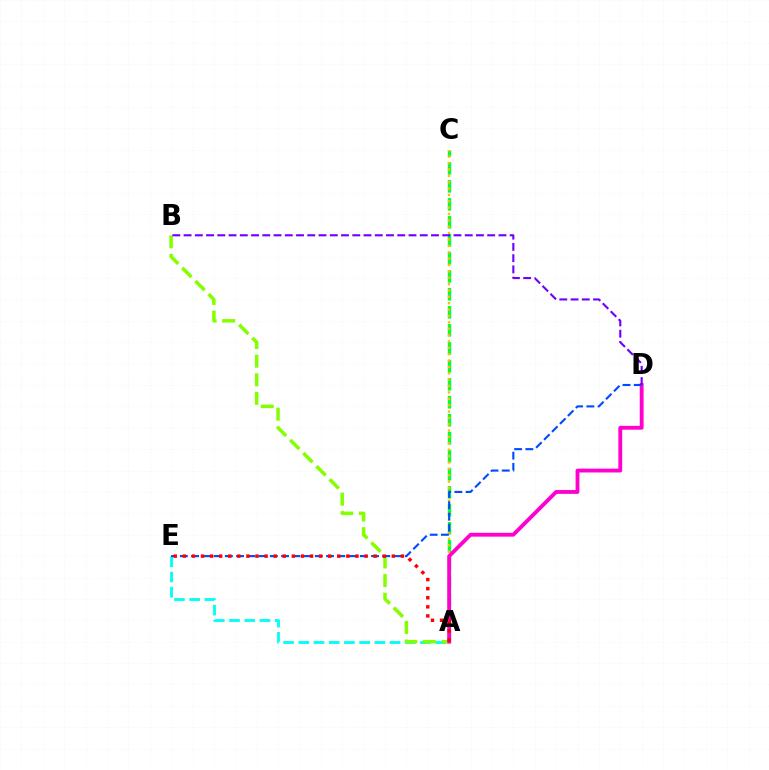{('A', 'C'): [{'color': '#00ff39', 'line_style': 'dashed', 'thickness': 2.44}, {'color': '#ffbd00', 'line_style': 'dotted', 'thickness': 1.73}], ('A', 'E'): [{'color': '#00fff6', 'line_style': 'dashed', 'thickness': 2.07}, {'color': '#ff0000', 'line_style': 'dotted', 'thickness': 2.47}], ('A', 'B'): [{'color': '#84ff00', 'line_style': 'dashed', 'thickness': 2.53}], ('A', 'D'): [{'color': '#ff00cf', 'line_style': 'solid', 'thickness': 2.76}], ('D', 'E'): [{'color': '#004bff', 'line_style': 'dashed', 'thickness': 1.53}], ('B', 'D'): [{'color': '#7200ff', 'line_style': 'dashed', 'thickness': 1.53}]}